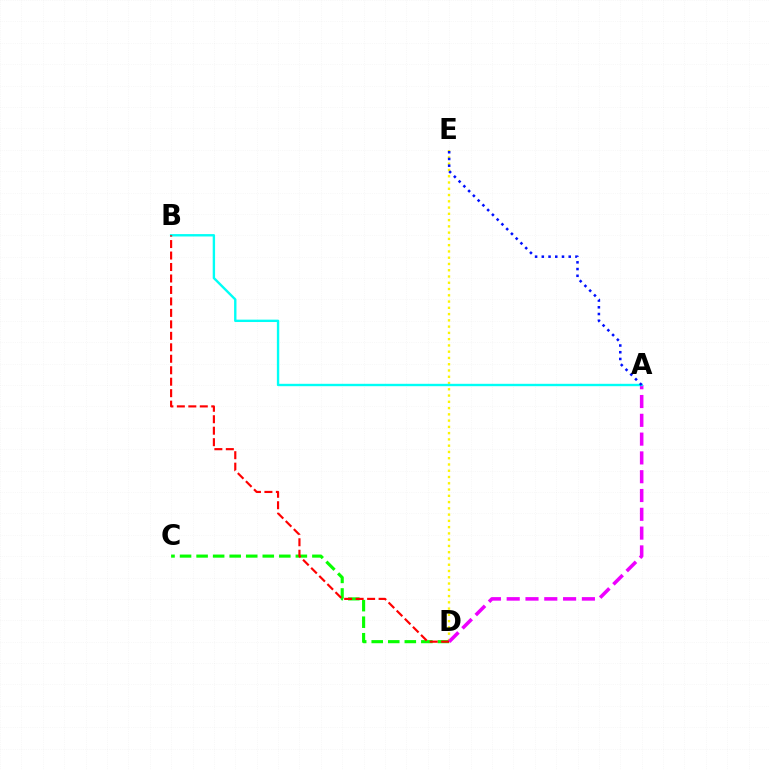{('D', 'E'): [{'color': '#fcf500', 'line_style': 'dotted', 'thickness': 1.7}], ('C', 'D'): [{'color': '#08ff00', 'line_style': 'dashed', 'thickness': 2.25}], ('A', 'D'): [{'color': '#ee00ff', 'line_style': 'dashed', 'thickness': 2.55}], ('A', 'B'): [{'color': '#00fff6', 'line_style': 'solid', 'thickness': 1.71}], ('A', 'E'): [{'color': '#0010ff', 'line_style': 'dotted', 'thickness': 1.83}], ('B', 'D'): [{'color': '#ff0000', 'line_style': 'dashed', 'thickness': 1.56}]}